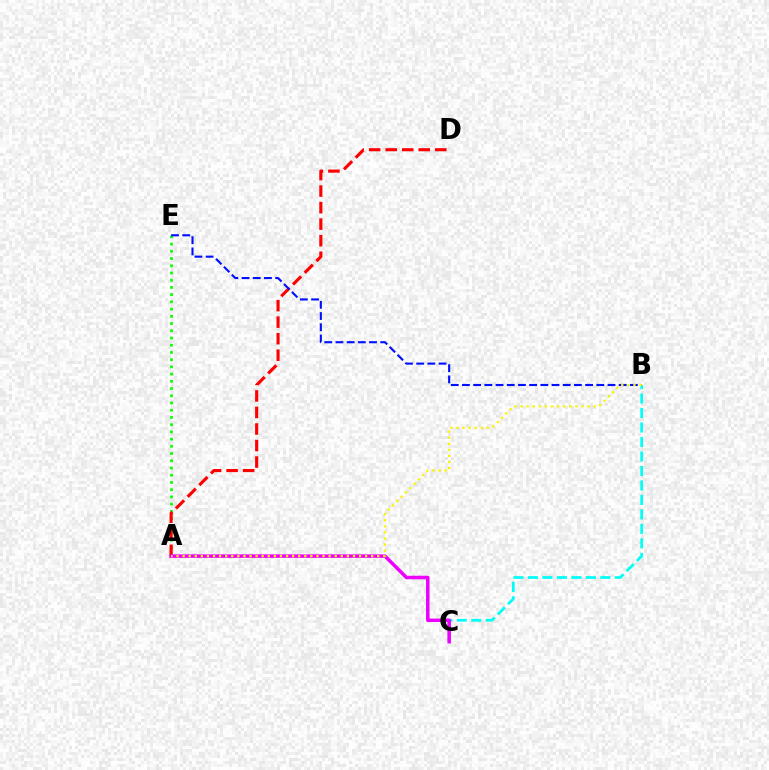{('A', 'E'): [{'color': '#08ff00', 'line_style': 'dotted', 'thickness': 1.96}], ('A', 'D'): [{'color': '#ff0000', 'line_style': 'dashed', 'thickness': 2.25}], ('B', 'C'): [{'color': '#00fff6', 'line_style': 'dashed', 'thickness': 1.97}], ('B', 'E'): [{'color': '#0010ff', 'line_style': 'dashed', 'thickness': 1.52}], ('A', 'C'): [{'color': '#ee00ff', 'line_style': 'solid', 'thickness': 2.52}], ('A', 'B'): [{'color': '#fcf500', 'line_style': 'dotted', 'thickness': 1.65}]}